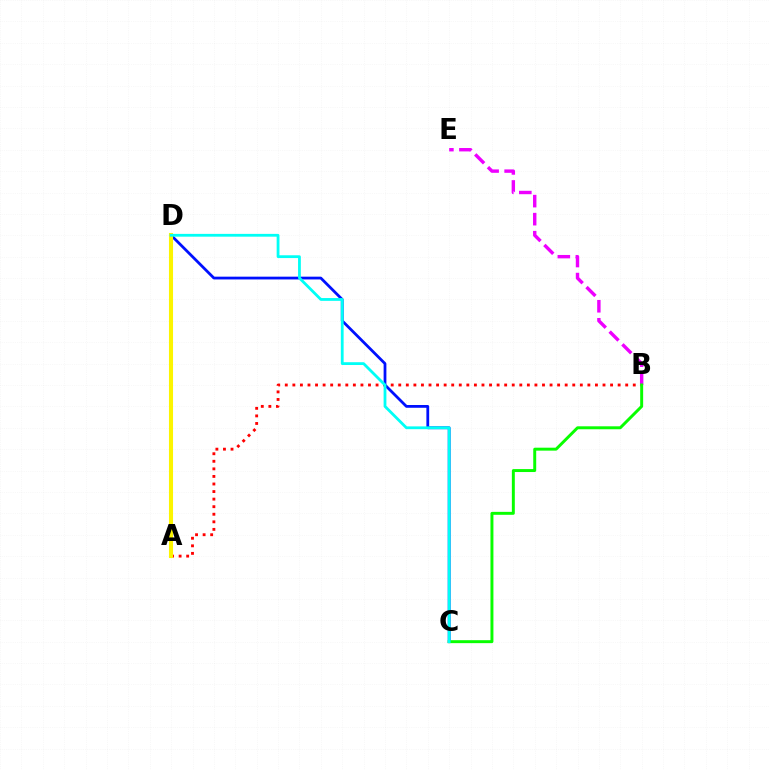{('A', 'B'): [{'color': '#ff0000', 'line_style': 'dotted', 'thickness': 2.06}], ('C', 'D'): [{'color': '#0010ff', 'line_style': 'solid', 'thickness': 2.0}, {'color': '#00fff6', 'line_style': 'solid', 'thickness': 2.01}], ('A', 'D'): [{'color': '#fcf500', 'line_style': 'solid', 'thickness': 2.93}], ('B', 'E'): [{'color': '#ee00ff', 'line_style': 'dashed', 'thickness': 2.45}], ('B', 'C'): [{'color': '#08ff00', 'line_style': 'solid', 'thickness': 2.13}]}